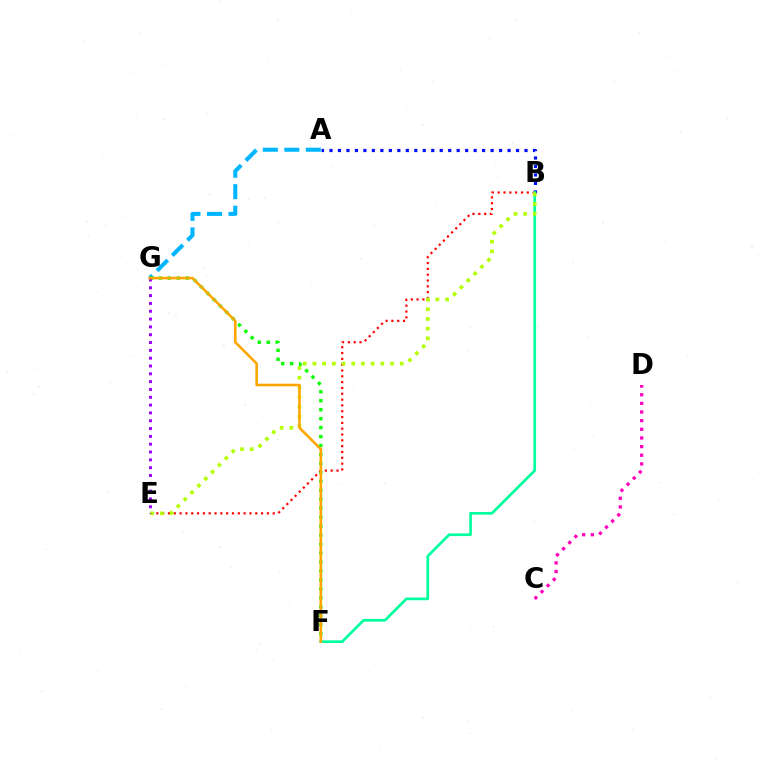{('A', 'B'): [{'color': '#0010ff', 'line_style': 'dotted', 'thickness': 2.3}], ('A', 'G'): [{'color': '#00b5ff', 'line_style': 'dashed', 'thickness': 2.92}], ('F', 'G'): [{'color': '#08ff00', 'line_style': 'dotted', 'thickness': 2.43}, {'color': '#ffa500', 'line_style': 'solid', 'thickness': 1.86}], ('C', 'D'): [{'color': '#ff00bd', 'line_style': 'dotted', 'thickness': 2.35}], ('B', 'E'): [{'color': '#ff0000', 'line_style': 'dotted', 'thickness': 1.58}, {'color': '#b3ff00', 'line_style': 'dotted', 'thickness': 2.63}], ('B', 'F'): [{'color': '#00ff9d', 'line_style': 'solid', 'thickness': 1.94}], ('E', 'G'): [{'color': '#9b00ff', 'line_style': 'dotted', 'thickness': 2.12}]}